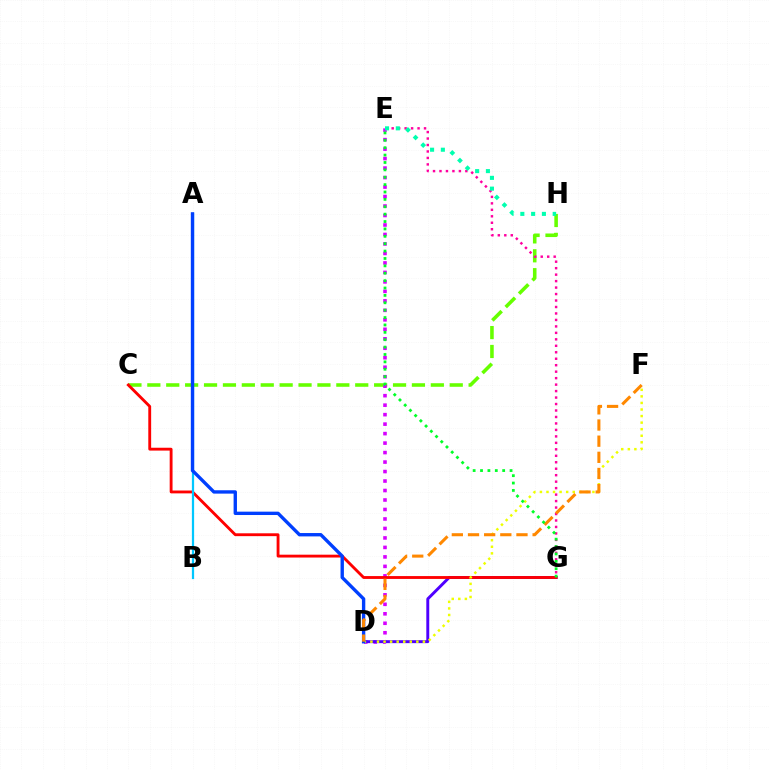{('C', 'H'): [{'color': '#66ff00', 'line_style': 'dashed', 'thickness': 2.57}], ('D', 'E'): [{'color': '#d600ff', 'line_style': 'dotted', 'thickness': 2.58}], ('D', 'G'): [{'color': '#4f00ff', 'line_style': 'solid', 'thickness': 2.11}], ('C', 'G'): [{'color': '#ff0000', 'line_style': 'solid', 'thickness': 2.05}], ('E', 'G'): [{'color': '#ff00a0', 'line_style': 'dotted', 'thickness': 1.76}, {'color': '#00ff27', 'line_style': 'dotted', 'thickness': 2.01}], ('D', 'F'): [{'color': '#eeff00', 'line_style': 'dotted', 'thickness': 1.78}, {'color': '#ff8800', 'line_style': 'dashed', 'thickness': 2.19}], ('E', 'H'): [{'color': '#00ffaf', 'line_style': 'dotted', 'thickness': 2.93}], ('A', 'B'): [{'color': '#00c7ff', 'line_style': 'solid', 'thickness': 1.61}], ('A', 'D'): [{'color': '#003fff', 'line_style': 'solid', 'thickness': 2.42}]}